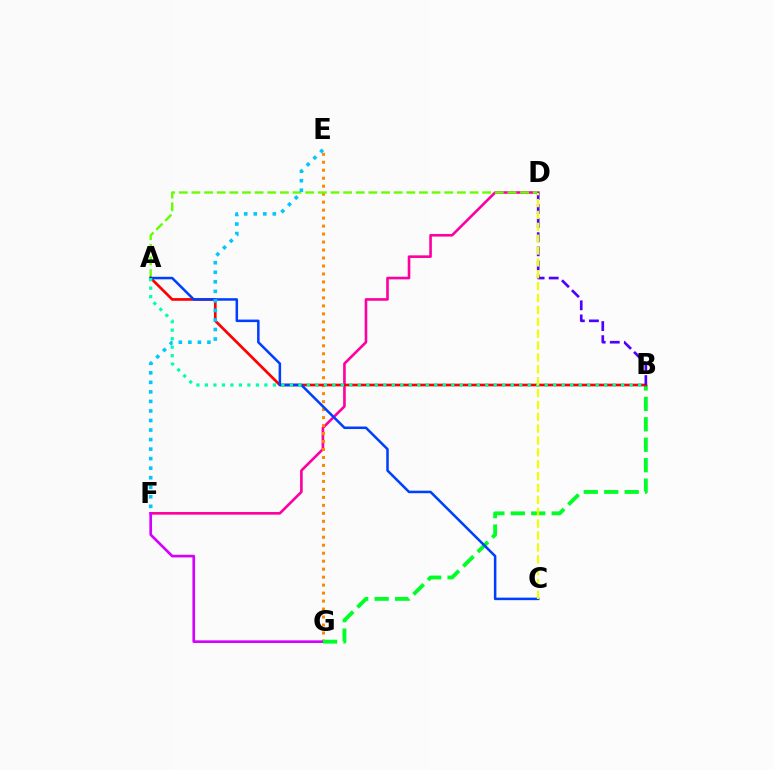{('D', 'F'): [{'color': '#ff00a0', 'line_style': 'solid', 'thickness': 1.89}], ('E', 'G'): [{'color': '#ff8800', 'line_style': 'dotted', 'thickness': 2.17}], ('F', 'G'): [{'color': '#d600ff', 'line_style': 'solid', 'thickness': 1.93}], ('A', 'D'): [{'color': '#66ff00', 'line_style': 'dashed', 'thickness': 1.72}], ('B', 'G'): [{'color': '#00ff27', 'line_style': 'dashed', 'thickness': 2.78}], ('A', 'B'): [{'color': '#ff0000', 'line_style': 'solid', 'thickness': 1.94}, {'color': '#00ffaf', 'line_style': 'dotted', 'thickness': 2.31}], ('A', 'C'): [{'color': '#003fff', 'line_style': 'solid', 'thickness': 1.82}], ('B', 'D'): [{'color': '#4f00ff', 'line_style': 'dashed', 'thickness': 1.91}], ('C', 'D'): [{'color': '#eeff00', 'line_style': 'dashed', 'thickness': 1.61}], ('E', 'F'): [{'color': '#00c7ff', 'line_style': 'dotted', 'thickness': 2.59}]}